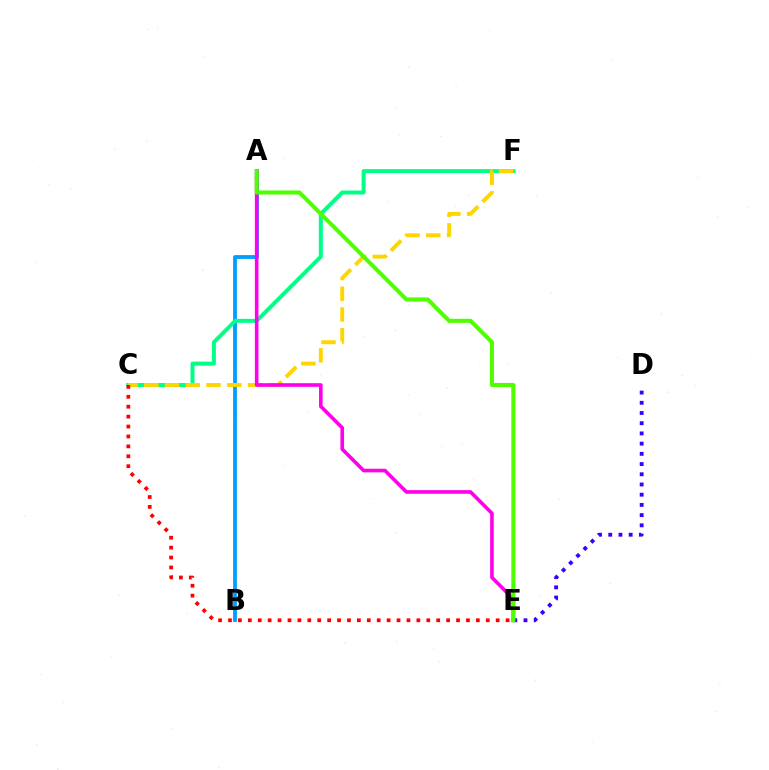{('A', 'B'): [{'color': '#009eff', 'line_style': 'solid', 'thickness': 2.73}], ('C', 'F'): [{'color': '#00ff86', 'line_style': 'solid', 'thickness': 2.86}, {'color': '#ffd500', 'line_style': 'dashed', 'thickness': 2.82}], ('D', 'E'): [{'color': '#3700ff', 'line_style': 'dotted', 'thickness': 2.77}], ('A', 'E'): [{'color': '#ff00ed', 'line_style': 'solid', 'thickness': 2.61}, {'color': '#4fff00', 'line_style': 'solid', 'thickness': 2.93}], ('C', 'E'): [{'color': '#ff0000', 'line_style': 'dotted', 'thickness': 2.69}]}